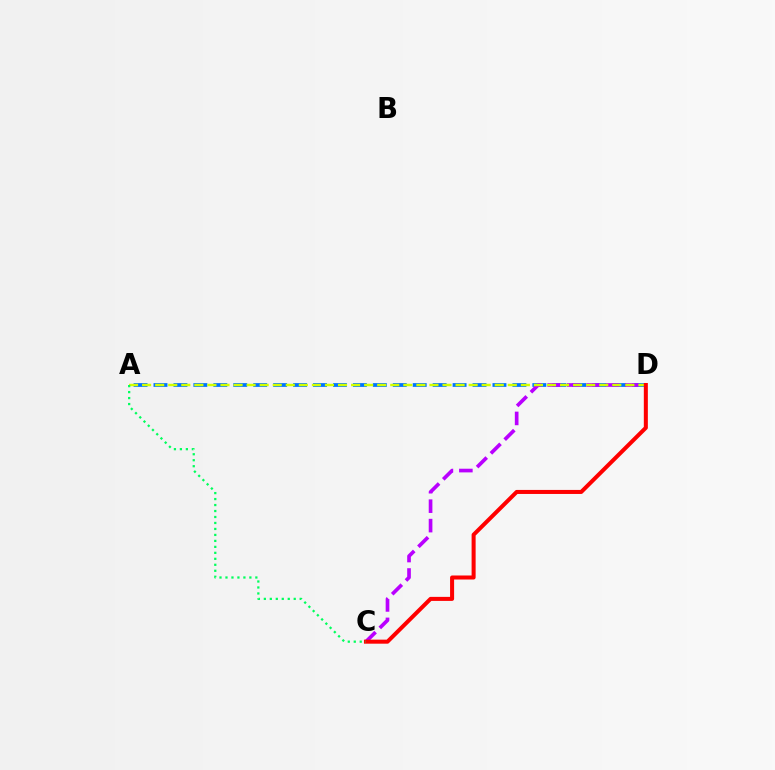{('A', 'D'): [{'color': '#0074ff', 'line_style': 'dashed', 'thickness': 2.71}, {'color': '#d1ff00', 'line_style': 'dashed', 'thickness': 1.77}], ('C', 'D'): [{'color': '#b900ff', 'line_style': 'dashed', 'thickness': 2.64}, {'color': '#ff0000', 'line_style': 'solid', 'thickness': 2.9}], ('A', 'C'): [{'color': '#00ff5c', 'line_style': 'dotted', 'thickness': 1.62}]}